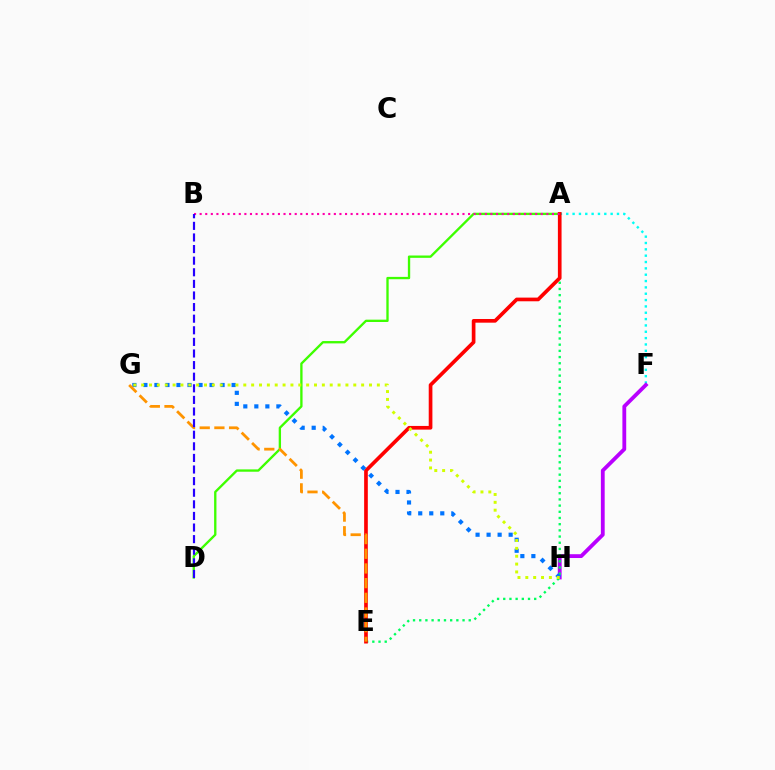{('A', 'F'): [{'color': '#00fff6', 'line_style': 'dotted', 'thickness': 1.72}], ('A', 'D'): [{'color': '#3dff00', 'line_style': 'solid', 'thickness': 1.68}], ('F', 'H'): [{'color': '#b900ff', 'line_style': 'solid', 'thickness': 2.74}], ('A', 'E'): [{'color': '#00ff5c', 'line_style': 'dotted', 'thickness': 1.68}, {'color': '#ff0000', 'line_style': 'solid', 'thickness': 2.65}], ('A', 'B'): [{'color': '#ff00ac', 'line_style': 'dotted', 'thickness': 1.52}], ('G', 'H'): [{'color': '#0074ff', 'line_style': 'dotted', 'thickness': 3.0}, {'color': '#d1ff00', 'line_style': 'dotted', 'thickness': 2.13}], ('E', 'G'): [{'color': '#ff9400', 'line_style': 'dashed', 'thickness': 1.99}], ('B', 'D'): [{'color': '#2500ff', 'line_style': 'dashed', 'thickness': 1.58}]}